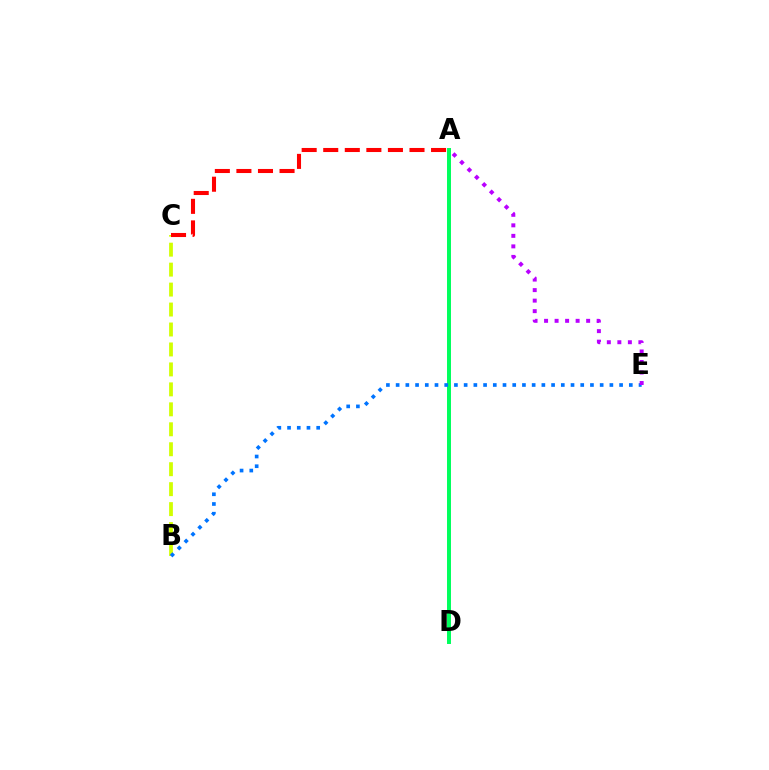{('B', 'C'): [{'color': '#d1ff00', 'line_style': 'dashed', 'thickness': 2.71}], ('A', 'C'): [{'color': '#ff0000', 'line_style': 'dashed', 'thickness': 2.93}], ('A', 'D'): [{'color': '#00ff5c', 'line_style': 'solid', 'thickness': 2.86}], ('B', 'E'): [{'color': '#0074ff', 'line_style': 'dotted', 'thickness': 2.64}], ('A', 'E'): [{'color': '#b900ff', 'line_style': 'dotted', 'thickness': 2.86}]}